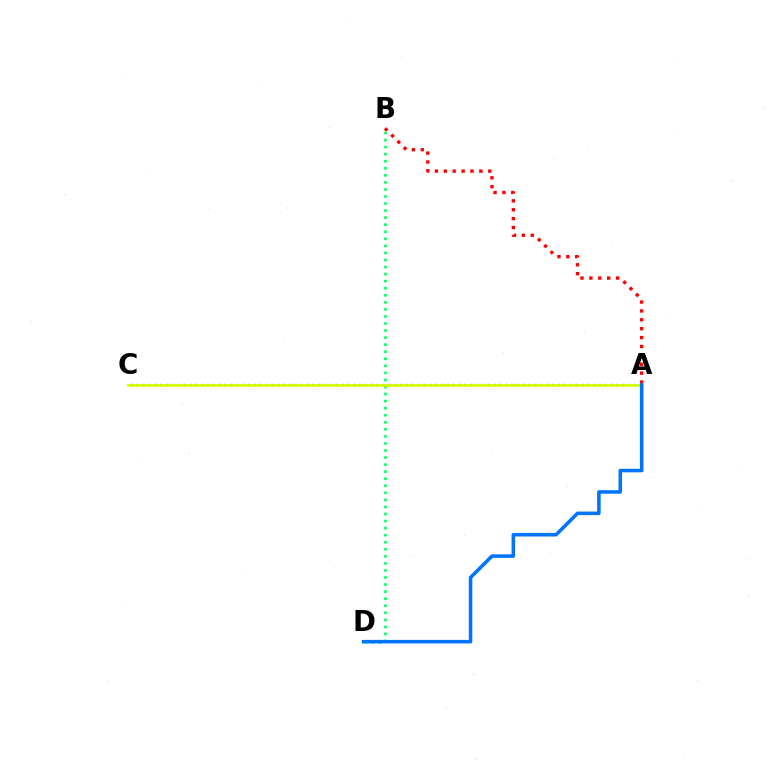{('A', 'C'): [{'color': '#b900ff', 'line_style': 'dotted', 'thickness': 1.59}, {'color': '#d1ff00', 'line_style': 'solid', 'thickness': 2.03}], ('A', 'B'): [{'color': '#ff0000', 'line_style': 'dotted', 'thickness': 2.42}], ('B', 'D'): [{'color': '#00ff5c', 'line_style': 'dotted', 'thickness': 1.92}], ('A', 'D'): [{'color': '#0074ff', 'line_style': 'solid', 'thickness': 2.55}]}